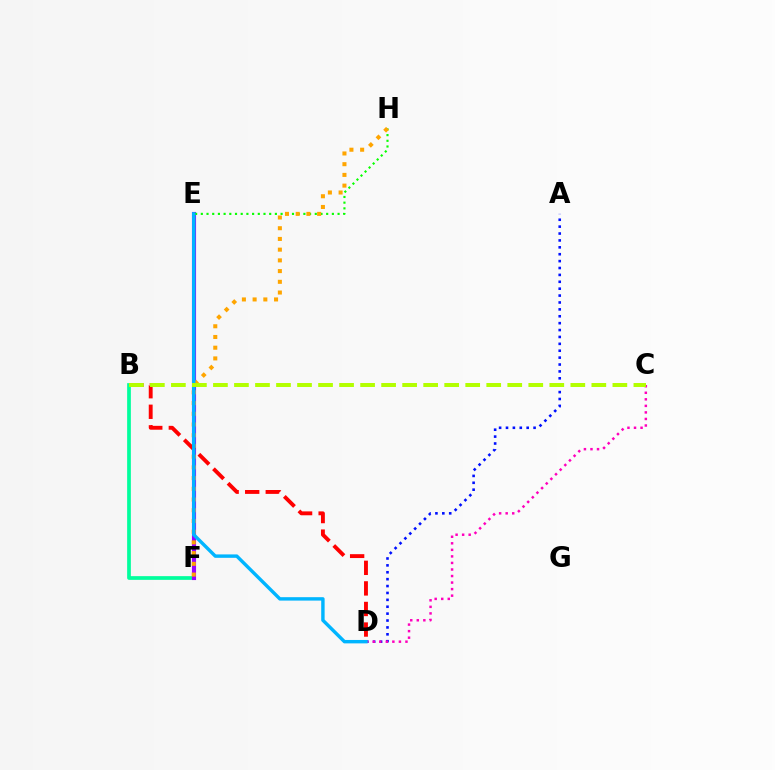{('B', 'F'): [{'color': '#00ff9d', 'line_style': 'solid', 'thickness': 2.67}], ('E', 'F'): [{'color': '#9b00ff', 'line_style': 'solid', 'thickness': 2.96}], ('A', 'D'): [{'color': '#0010ff', 'line_style': 'dotted', 'thickness': 1.87}], ('E', 'H'): [{'color': '#08ff00', 'line_style': 'dotted', 'thickness': 1.55}], ('C', 'D'): [{'color': '#ff00bd', 'line_style': 'dotted', 'thickness': 1.78}], ('F', 'H'): [{'color': '#ffa500', 'line_style': 'dotted', 'thickness': 2.91}], ('B', 'D'): [{'color': '#ff0000', 'line_style': 'dashed', 'thickness': 2.79}], ('D', 'E'): [{'color': '#00b5ff', 'line_style': 'solid', 'thickness': 2.46}], ('B', 'C'): [{'color': '#b3ff00', 'line_style': 'dashed', 'thickness': 2.86}]}